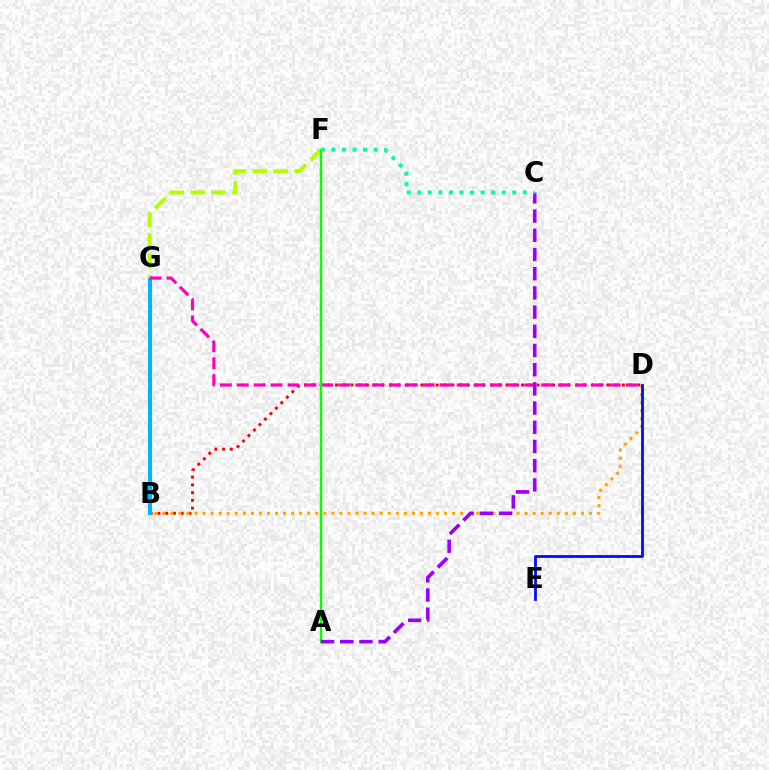{('B', 'D'): [{'color': '#ff0000', 'line_style': 'dotted', 'thickness': 2.11}, {'color': '#ffa500', 'line_style': 'dotted', 'thickness': 2.19}], ('B', 'G'): [{'color': '#00b5ff', 'line_style': 'solid', 'thickness': 2.93}], ('F', 'G'): [{'color': '#b3ff00', 'line_style': 'dashed', 'thickness': 2.84}], ('D', 'G'): [{'color': '#ff00bd', 'line_style': 'dashed', 'thickness': 2.3}], ('A', 'F'): [{'color': '#08ff00', 'line_style': 'solid', 'thickness': 1.72}], ('A', 'C'): [{'color': '#9b00ff', 'line_style': 'dashed', 'thickness': 2.61}], ('D', 'E'): [{'color': '#0010ff', 'line_style': 'solid', 'thickness': 2.03}], ('C', 'F'): [{'color': '#00ff9d', 'line_style': 'dotted', 'thickness': 2.87}]}